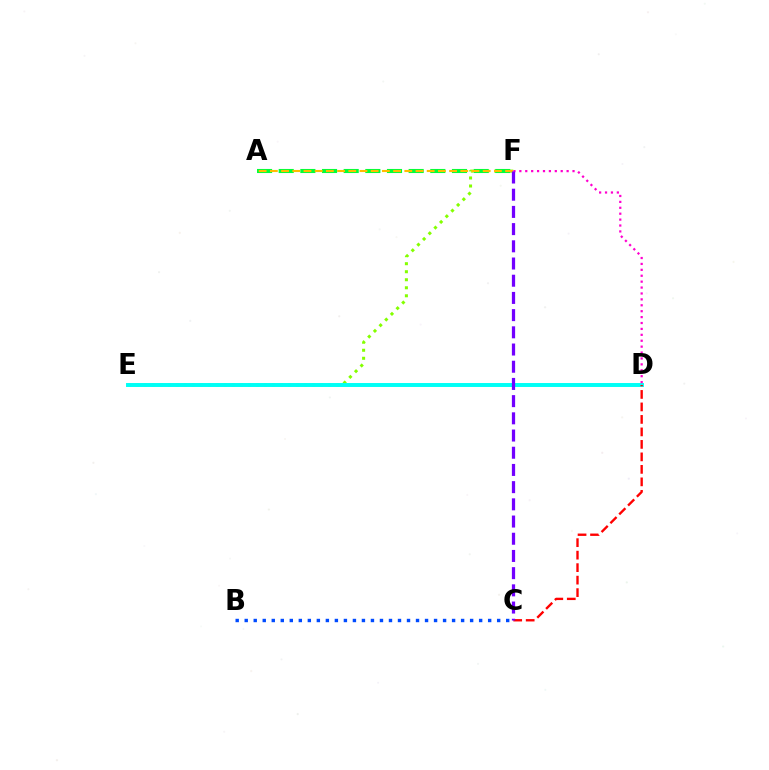{('E', 'F'): [{'color': '#84ff00', 'line_style': 'dotted', 'thickness': 2.18}], ('D', 'E'): [{'color': '#00fff6', 'line_style': 'solid', 'thickness': 2.84}], ('B', 'C'): [{'color': '#004bff', 'line_style': 'dotted', 'thickness': 2.45}], ('A', 'F'): [{'color': '#00ff39', 'line_style': 'dashed', 'thickness': 2.94}, {'color': '#ffbd00', 'line_style': 'dashed', 'thickness': 1.52}], ('D', 'F'): [{'color': '#ff00cf', 'line_style': 'dotted', 'thickness': 1.61}], ('C', 'D'): [{'color': '#ff0000', 'line_style': 'dashed', 'thickness': 1.7}], ('C', 'F'): [{'color': '#7200ff', 'line_style': 'dashed', 'thickness': 2.34}]}